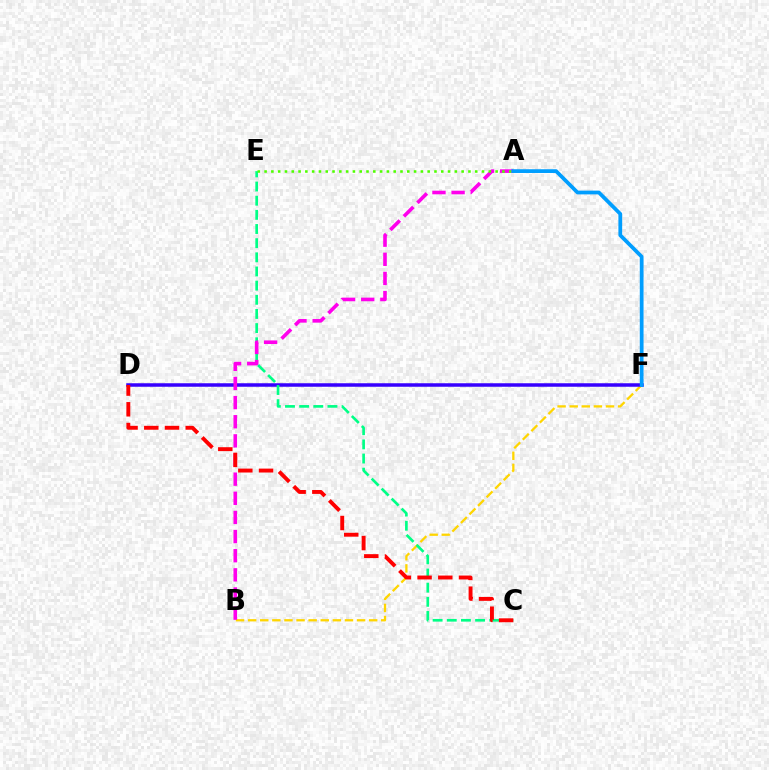{('B', 'F'): [{'color': '#ffd500', 'line_style': 'dashed', 'thickness': 1.64}], ('D', 'F'): [{'color': '#3700ff', 'line_style': 'solid', 'thickness': 2.52}], ('C', 'E'): [{'color': '#00ff86', 'line_style': 'dashed', 'thickness': 1.92}], ('A', 'B'): [{'color': '#ff00ed', 'line_style': 'dashed', 'thickness': 2.6}], ('C', 'D'): [{'color': '#ff0000', 'line_style': 'dashed', 'thickness': 2.81}], ('A', 'E'): [{'color': '#4fff00', 'line_style': 'dotted', 'thickness': 1.85}], ('A', 'F'): [{'color': '#009eff', 'line_style': 'solid', 'thickness': 2.71}]}